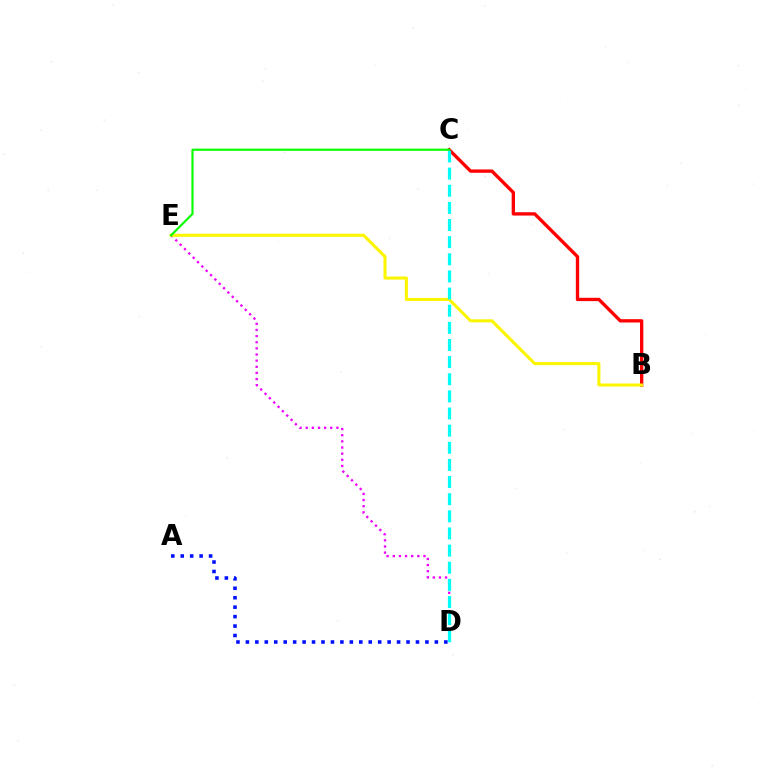{('D', 'E'): [{'color': '#ee00ff', 'line_style': 'dotted', 'thickness': 1.67}], ('B', 'C'): [{'color': '#ff0000', 'line_style': 'solid', 'thickness': 2.4}], ('B', 'E'): [{'color': '#fcf500', 'line_style': 'solid', 'thickness': 2.19}], ('C', 'D'): [{'color': '#00fff6', 'line_style': 'dashed', 'thickness': 2.33}], ('A', 'D'): [{'color': '#0010ff', 'line_style': 'dotted', 'thickness': 2.57}], ('C', 'E'): [{'color': '#08ff00', 'line_style': 'solid', 'thickness': 1.57}]}